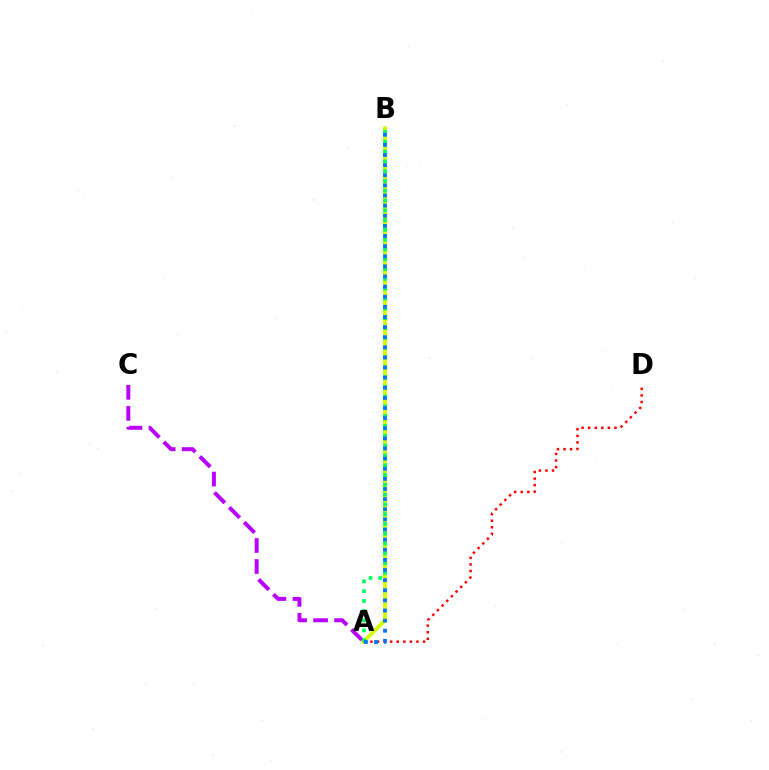{('A', 'B'): [{'color': '#d1ff00', 'line_style': 'solid', 'thickness': 2.81}, {'color': '#00ff5c', 'line_style': 'dotted', 'thickness': 2.66}, {'color': '#0074ff', 'line_style': 'dotted', 'thickness': 2.75}], ('A', 'C'): [{'color': '#b900ff', 'line_style': 'dashed', 'thickness': 2.86}], ('A', 'D'): [{'color': '#ff0000', 'line_style': 'dotted', 'thickness': 1.79}]}